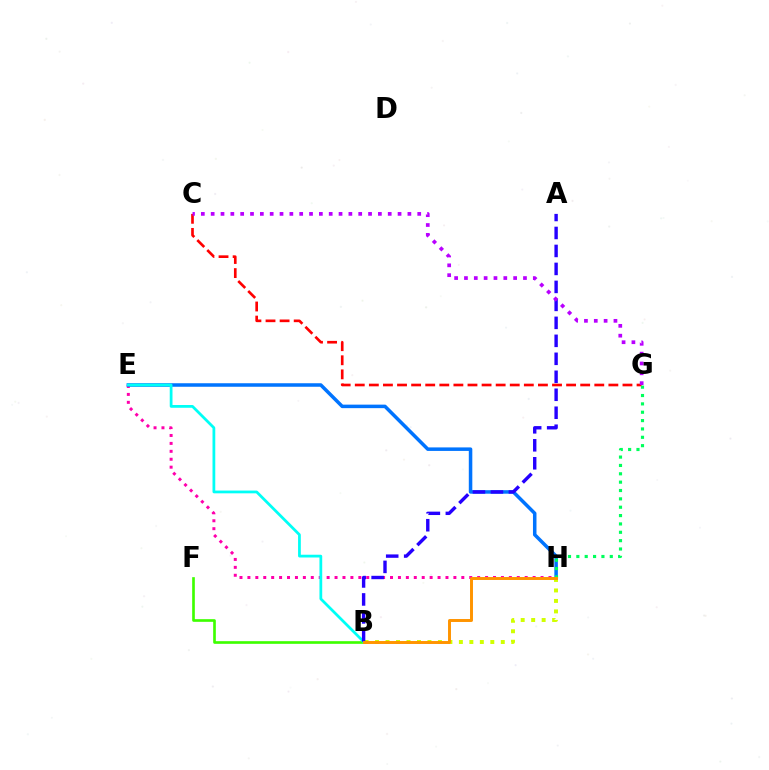{('E', 'H'): [{'color': '#ff00ac', 'line_style': 'dotted', 'thickness': 2.15}, {'color': '#0074ff', 'line_style': 'solid', 'thickness': 2.53}], ('B', 'H'): [{'color': '#d1ff00', 'line_style': 'dotted', 'thickness': 2.85}, {'color': '#ff9400', 'line_style': 'solid', 'thickness': 2.12}], ('B', 'F'): [{'color': '#3dff00', 'line_style': 'solid', 'thickness': 1.91}], ('B', 'E'): [{'color': '#00fff6', 'line_style': 'solid', 'thickness': 1.99}], ('C', 'G'): [{'color': '#ff0000', 'line_style': 'dashed', 'thickness': 1.91}, {'color': '#b900ff', 'line_style': 'dotted', 'thickness': 2.67}], ('A', 'B'): [{'color': '#2500ff', 'line_style': 'dashed', 'thickness': 2.44}], ('G', 'H'): [{'color': '#00ff5c', 'line_style': 'dotted', 'thickness': 2.27}]}